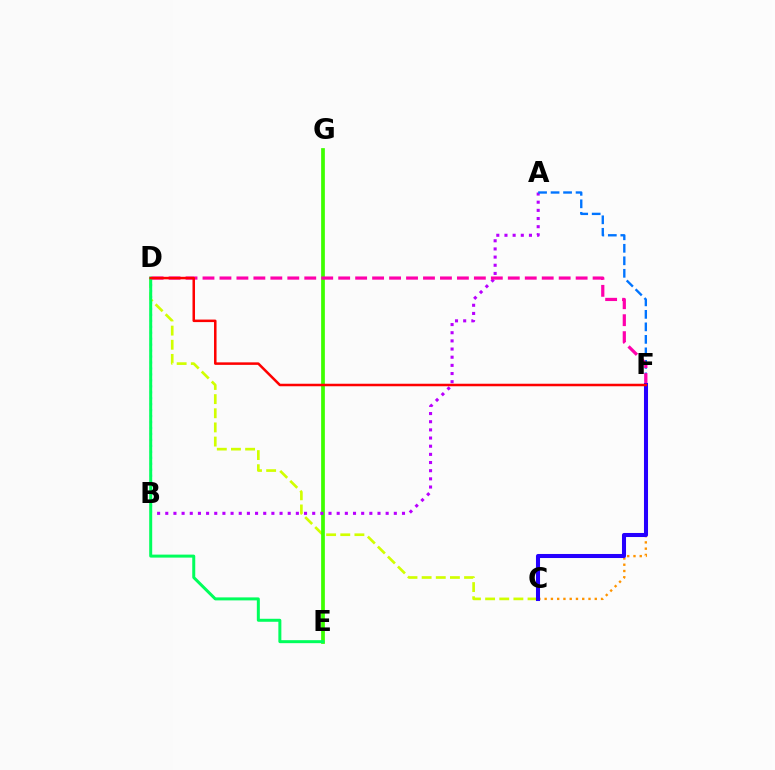{('C', 'D'): [{'color': '#d1ff00', 'line_style': 'dashed', 'thickness': 1.92}], ('B', 'D'): [{'color': '#00fff6', 'line_style': 'dotted', 'thickness': 1.62}], ('E', 'G'): [{'color': '#3dff00', 'line_style': 'solid', 'thickness': 2.68}], ('A', 'B'): [{'color': '#b900ff', 'line_style': 'dotted', 'thickness': 2.22}], ('C', 'F'): [{'color': '#ff9400', 'line_style': 'dotted', 'thickness': 1.7}, {'color': '#2500ff', 'line_style': 'solid', 'thickness': 2.92}], ('A', 'F'): [{'color': '#0074ff', 'line_style': 'dashed', 'thickness': 1.7}], ('D', 'F'): [{'color': '#ff00ac', 'line_style': 'dashed', 'thickness': 2.3}, {'color': '#ff0000', 'line_style': 'solid', 'thickness': 1.81}], ('D', 'E'): [{'color': '#00ff5c', 'line_style': 'solid', 'thickness': 2.15}]}